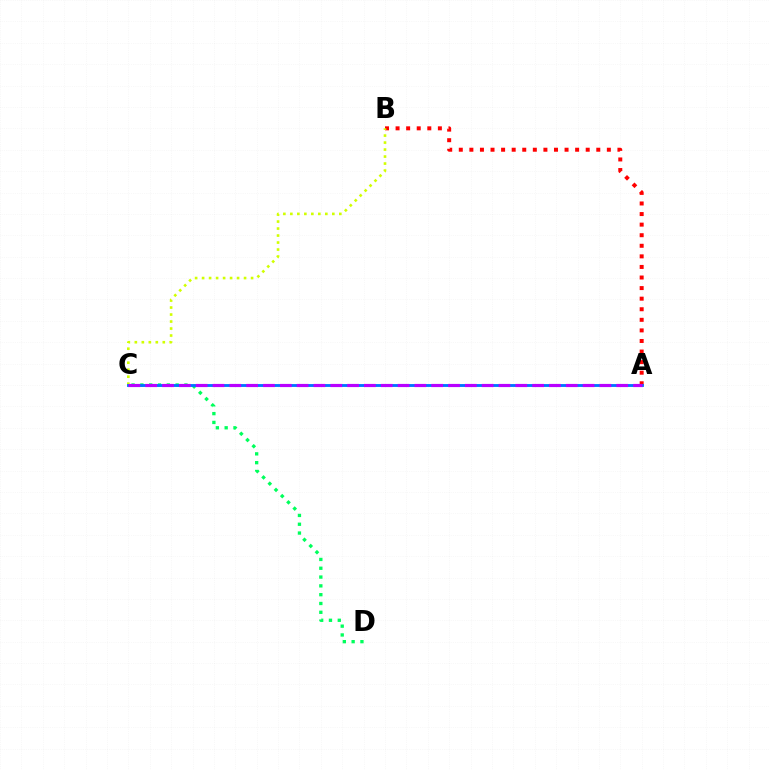{('A', 'B'): [{'color': '#ff0000', 'line_style': 'dotted', 'thickness': 2.87}], ('B', 'C'): [{'color': '#d1ff00', 'line_style': 'dotted', 'thickness': 1.9}], ('C', 'D'): [{'color': '#00ff5c', 'line_style': 'dotted', 'thickness': 2.39}], ('A', 'C'): [{'color': '#0074ff', 'line_style': 'solid', 'thickness': 2.05}, {'color': '#b900ff', 'line_style': 'dashed', 'thickness': 2.29}]}